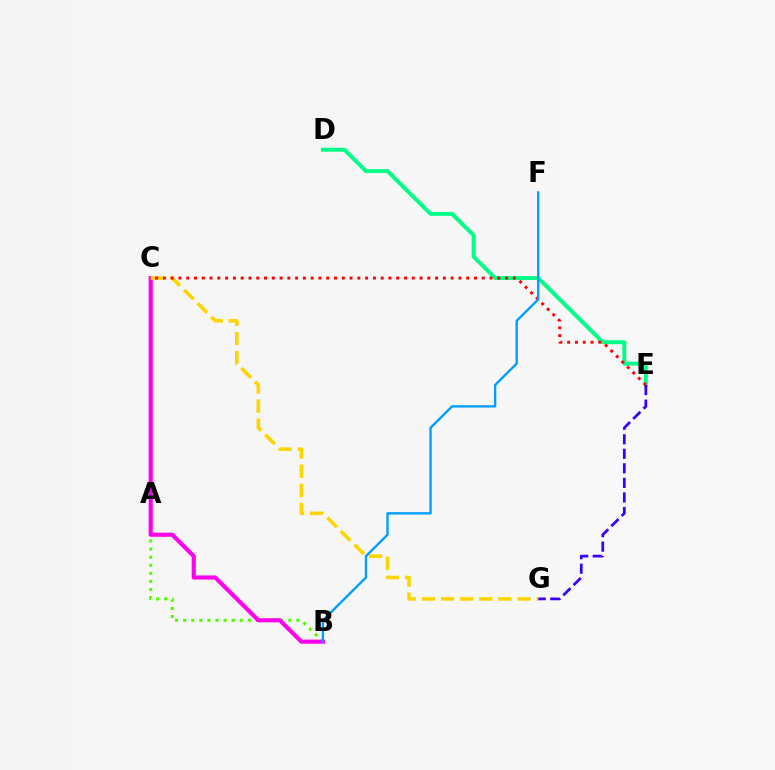{('D', 'E'): [{'color': '#00ff86', 'line_style': 'solid', 'thickness': 2.84}], ('B', 'C'): [{'color': '#4fff00', 'line_style': 'dotted', 'thickness': 2.2}, {'color': '#ff00ed', 'line_style': 'solid', 'thickness': 2.96}], ('E', 'G'): [{'color': '#3700ff', 'line_style': 'dashed', 'thickness': 1.98}], ('C', 'G'): [{'color': '#ffd500', 'line_style': 'dashed', 'thickness': 2.6}], ('C', 'E'): [{'color': '#ff0000', 'line_style': 'dotted', 'thickness': 2.11}], ('B', 'F'): [{'color': '#009eff', 'line_style': 'solid', 'thickness': 1.7}]}